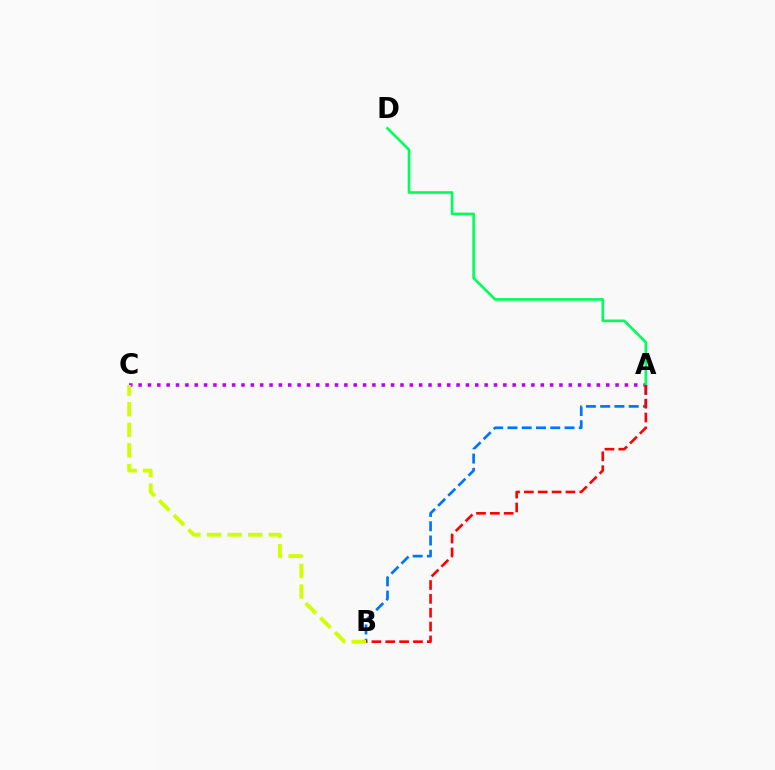{('A', 'C'): [{'color': '#b900ff', 'line_style': 'dotted', 'thickness': 2.54}], ('A', 'B'): [{'color': '#0074ff', 'line_style': 'dashed', 'thickness': 1.94}, {'color': '#ff0000', 'line_style': 'dashed', 'thickness': 1.88}], ('A', 'D'): [{'color': '#00ff5c', 'line_style': 'solid', 'thickness': 1.9}], ('B', 'C'): [{'color': '#d1ff00', 'line_style': 'dashed', 'thickness': 2.8}]}